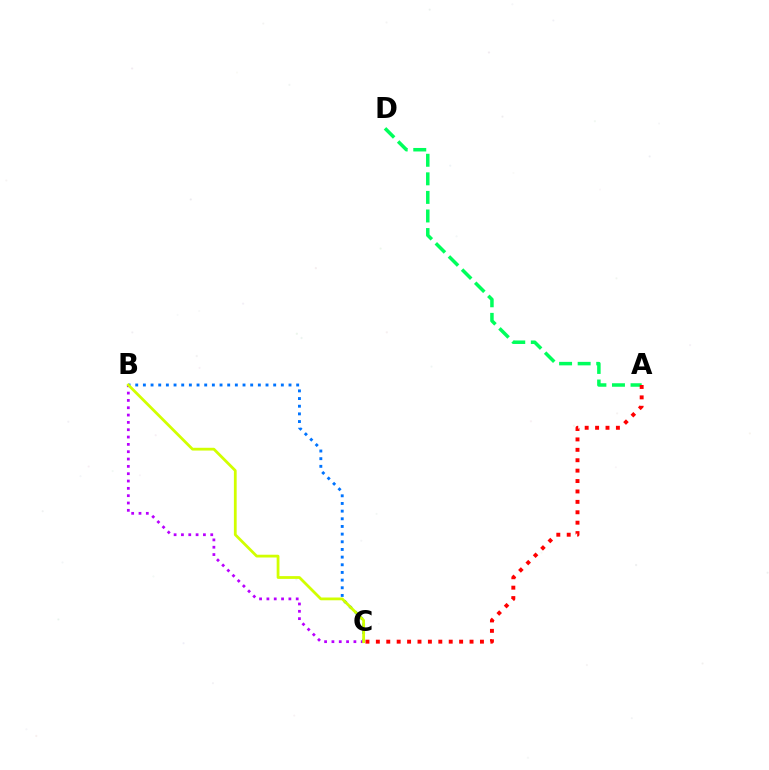{('B', 'C'): [{'color': '#b900ff', 'line_style': 'dotted', 'thickness': 1.99}, {'color': '#0074ff', 'line_style': 'dotted', 'thickness': 2.08}, {'color': '#d1ff00', 'line_style': 'solid', 'thickness': 2.0}], ('A', 'D'): [{'color': '#00ff5c', 'line_style': 'dashed', 'thickness': 2.52}], ('A', 'C'): [{'color': '#ff0000', 'line_style': 'dotted', 'thickness': 2.83}]}